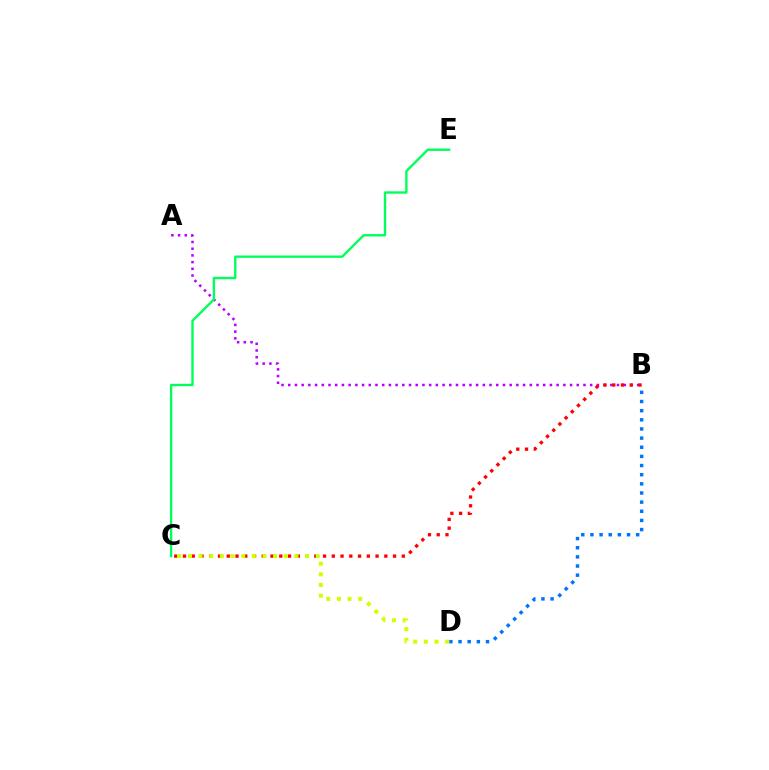{('A', 'B'): [{'color': '#b900ff', 'line_style': 'dotted', 'thickness': 1.82}], ('B', 'C'): [{'color': '#ff0000', 'line_style': 'dotted', 'thickness': 2.38}], ('B', 'D'): [{'color': '#0074ff', 'line_style': 'dotted', 'thickness': 2.49}], ('C', 'D'): [{'color': '#d1ff00', 'line_style': 'dotted', 'thickness': 2.89}], ('C', 'E'): [{'color': '#00ff5c', 'line_style': 'solid', 'thickness': 1.71}]}